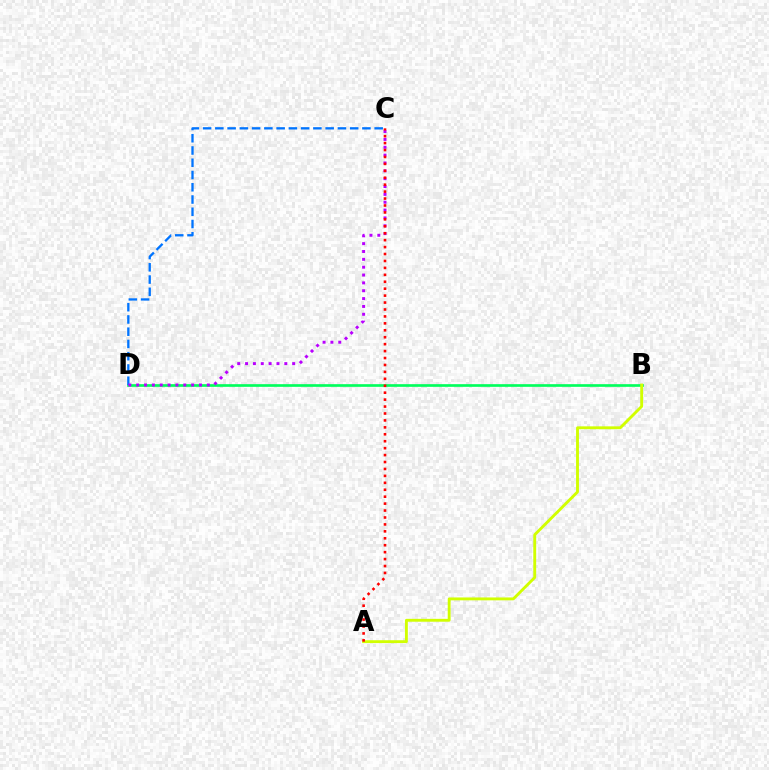{('B', 'D'): [{'color': '#00ff5c', 'line_style': 'solid', 'thickness': 1.92}], ('C', 'D'): [{'color': '#0074ff', 'line_style': 'dashed', 'thickness': 1.66}, {'color': '#b900ff', 'line_style': 'dotted', 'thickness': 2.13}], ('A', 'B'): [{'color': '#d1ff00', 'line_style': 'solid', 'thickness': 2.07}], ('A', 'C'): [{'color': '#ff0000', 'line_style': 'dotted', 'thickness': 1.88}]}